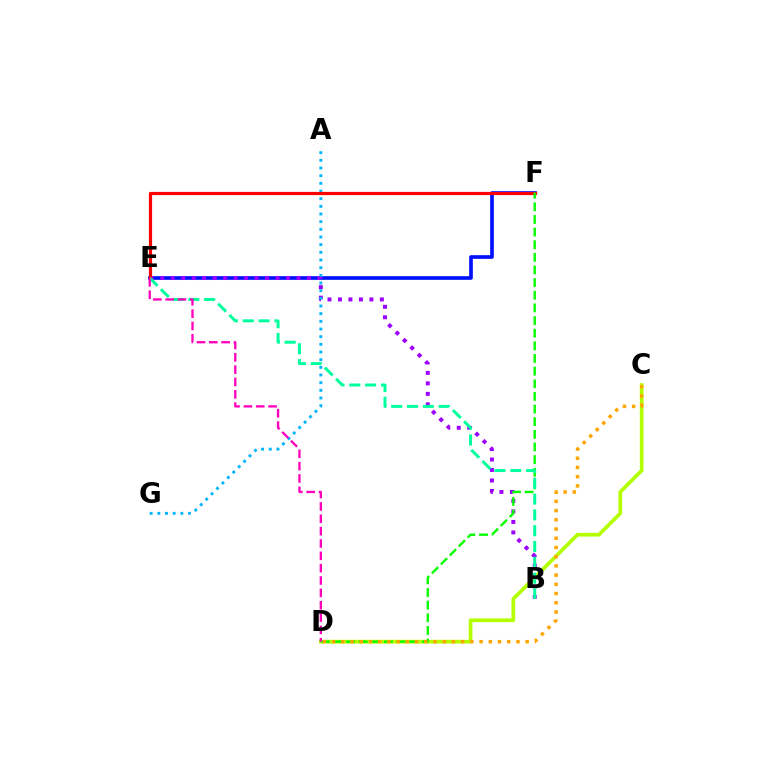{('E', 'F'): [{'color': '#0010ff', 'line_style': 'solid', 'thickness': 2.64}, {'color': '#ff0000', 'line_style': 'solid', 'thickness': 2.31}], ('B', 'E'): [{'color': '#9b00ff', 'line_style': 'dotted', 'thickness': 2.85}, {'color': '#00ff9d', 'line_style': 'dashed', 'thickness': 2.15}], ('C', 'D'): [{'color': '#b3ff00', 'line_style': 'solid', 'thickness': 2.65}, {'color': '#ffa500', 'line_style': 'dotted', 'thickness': 2.5}], ('A', 'G'): [{'color': '#00b5ff', 'line_style': 'dotted', 'thickness': 2.08}], ('D', 'F'): [{'color': '#08ff00', 'line_style': 'dashed', 'thickness': 1.72}], ('D', 'E'): [{'color': '#ff00bd', 'line_style': 'dashed', 'thickness': 1.68}]}